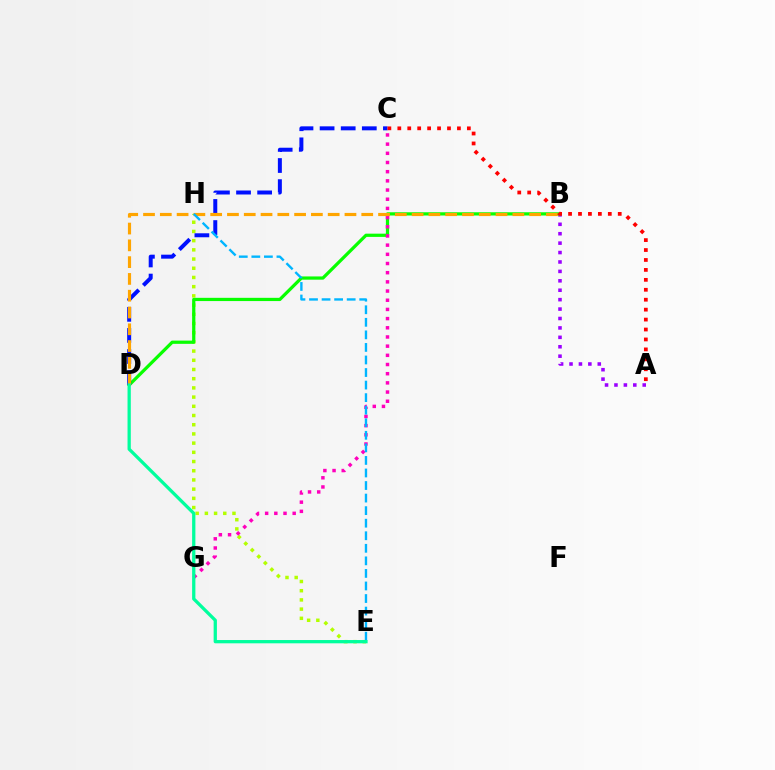{('E', 'H'): [{'color': '#b3ff00', 'line_style': 'dotted', 'thickness': 2.5}, {'color': '#00b5ff', 'line_style': 'dashed', 'thickness': 1.71}], ('A', 'B'): [{'color': '#9b00ff', 'line_style': 'dotted', 'thickness': 2.56}], ('B', 'D'): [{'color': '#08ff00', 'line_style': 'solid', 'thickness': 2.33}, {'color': '#ffa500', 'line_style': 'dashed', 'thickness': 2.28}], ('C', 'G'): [{'color': '#ff00bd', 'line_style': 'dotted', 'thickness': 2.49}], ('C', 'D'): [{'color': '#0010ff', 'line_style': 'dashed', 'thickness': 2.87}], ('A', 'C'): [{'color': '#ff0000', 'line_style': 'dotted', 'thickness': 2.7}], ('D', 'E'): [{'color': '#00ff9d', 'line_style': 'solid', 'thickness': 2.36}]}